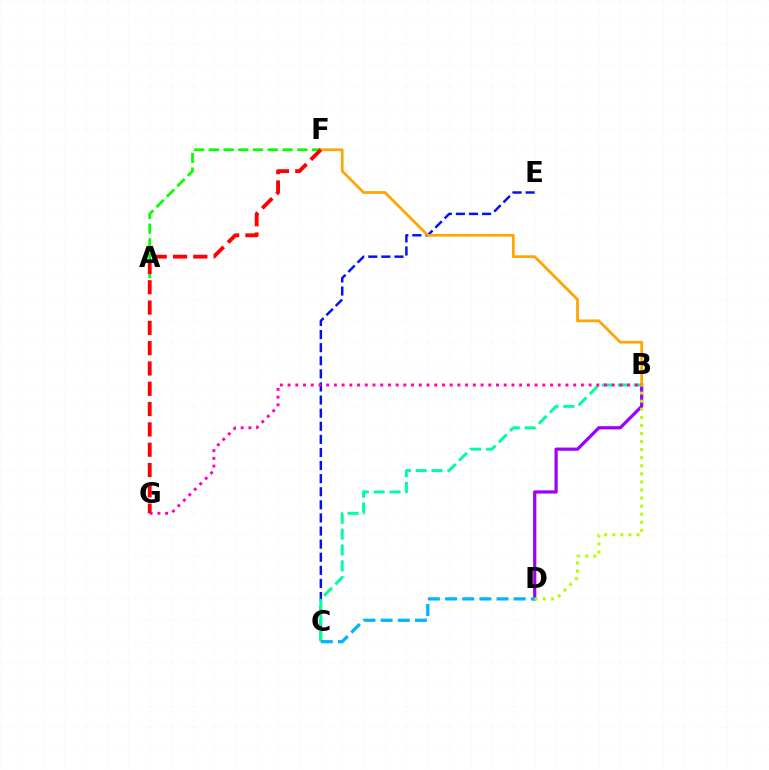{('C', 'E'): [{'color': '#0010ff', 'line_style': 'dashed', 'thickness': 1.78}], ('B', 'C'): [{'color': '#00ff9d', 'line_style': 'dashed', 'thickness': 2.15}], ('A', 'F'): [{'color': '#08ff00', 'line_style': 'dashed', 'thickness': 2.0}], ('B', 'D'): [{'color': '#9b00ff', 'line_style': 'solid', 'thickness': 2.31}, {'color': '#b3ff00', 'line_style': 'dotted', 'thickness': 2.19}], ('C', 'D'): [{'color': '#00b5ff', 'line_style': 'dashed', 'thickness': 2.33}], ('B', 'F'): [{'color': '#ffa500', 'line_style': 'solid', 'thickness': 1.97}], ('B', 'G'): [{'color': '#ff00bd', 'line_style': 'dotted', 'thickness': 2.1}], ('F', 'G'): [{'color': '#ff0000', 'line_style': 'dashed', 'thickness': 2.76}]}